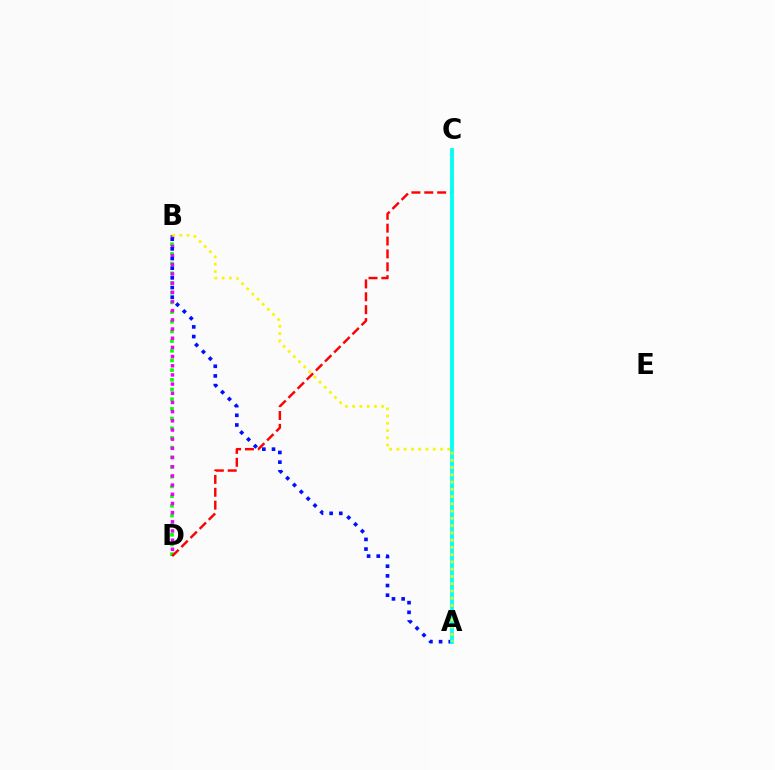{('B', 'D'): [{'color': '#08ff00', 'line_style': 'dotted', 'thickness': 2.63}, {'color': '#ee00ff', 'line_style': 'dotted', 'thickness': 2.49}], ('A', 'B'): [{'color': '#0010ff', 'line_style': 'dotted', 'thickness': 2.63}, {'color': '#fcf500', 'line_style': 'dotted', 'thickness': 1.97}], ('C', 'D'): [{'color': '#ff0000', 'line_style': 'dashed', 'thickness': 1.75}], ('A', 'C'): [{'color': '#00fff6', 'line_style': 'solid', 'thickness': 2.72}]}